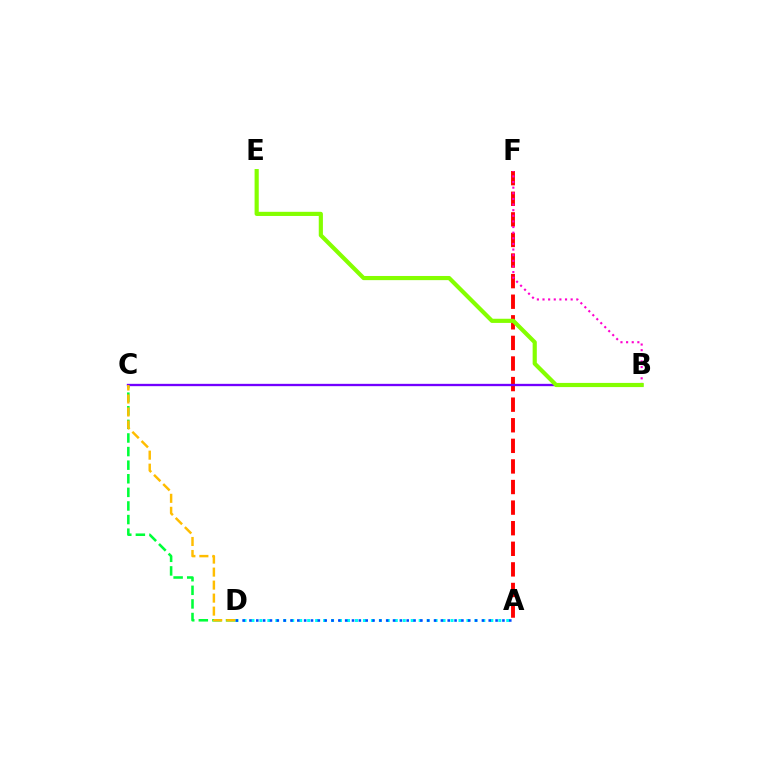{('A', 'D'): [{'color': '#00fff6', 'line_style': 'dotted', 'thickness': 2.16}, {'color': '#004bff', 'line_style': 'dotted', 'thickness': 1.86}], ('A', 'F'): [{'color': '#ff0000', 'line_style': 'dashed', 'thickness': 2.8}], ('B', 'F'): [{'color': '#ff00cf', 'line_style': 'dotted', 'thickness': 1.53}], ('C', 'D'): [{'color': '#00ff39', 'line_style': 'dashed', 'thickness': 1.85}, {'color': '#ffbd00', 'line_style': 'dashed', 'thickness': 1.77}], ('B', 'C'): [{'color': '#7200ff', 'line_style': 'solid', 'thickness': 1.68}], ('B', 'E'): [{'color': '#84ff00', 'line_style': 'solid', 'thickness': 3.0}]}